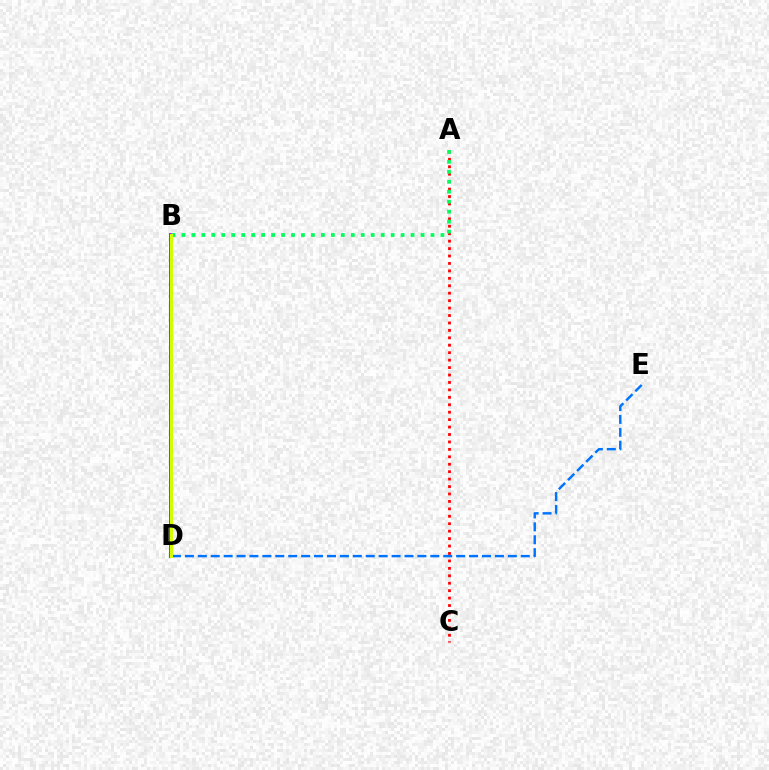{('A', 'C'): [{'color': '#ff0000', 'line_style': 'dotted', 'thickness': 2.02}], ('B', 'D'): [{'color': '#b900ff', 'line_style': 'solid', 'thickness': 2.76}, {'color': '#d1ff00', 'line_style': 'solid', 'thickness': 2.23}], ('A', 'B'): [{'color': '#00ff5c', 'line_style': 'dotted', 'thickness': 2.71}], ('D', 'E'): [{'color': '#0074ff', 'line_style': 'dashed', 'thickness': 1.75}]}